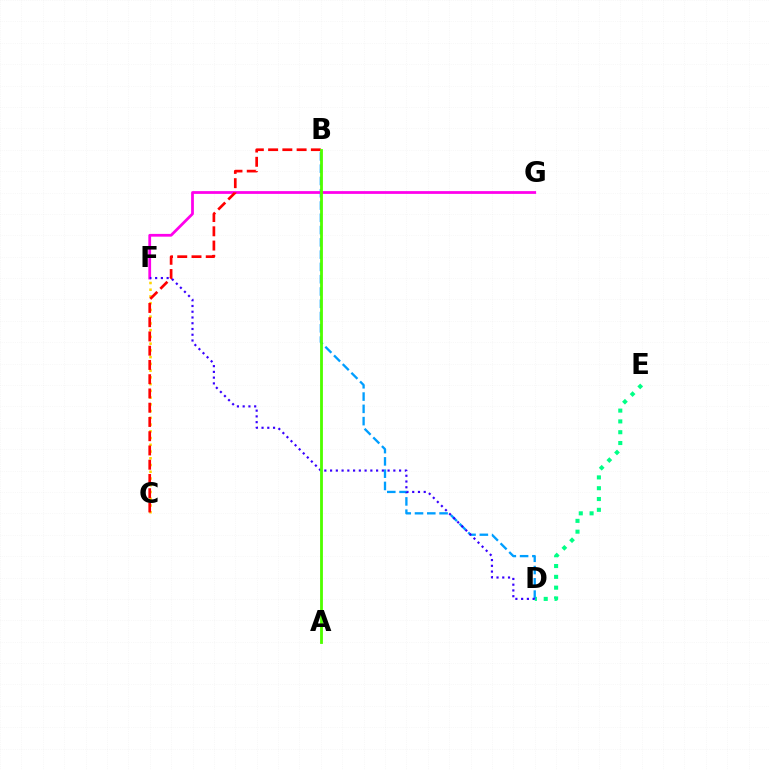{('D', 'E'): [{'color': '#00ff86', 'line_style': 'dotted', 'thickness': 2.94}], ('C', 'F'): [{'color': '#ffd500', 'line_style': 'dotted', 'thickness': 1.83}], ('B', 'D'): [{'color': '#009eff', 'line_style': 'dashed', 'thickness': 1.67}], ('F', 'G'): [{'color': '#ff00ed', 'line_style': 'solid', 'thickness': 1.99}], ('B', 'C'): [{'color': '#ff0000', 'line_style': 'dashed', 'thickness': 1.94}], ('D', 'F'): [{'color': '#3700ff', 'line_style': 'dotted', 'thickness': 1.56}], ('A', 'B'): [{'color': '#4fff00', 'line_style': 'solid', 'thickness': 2.04}]}